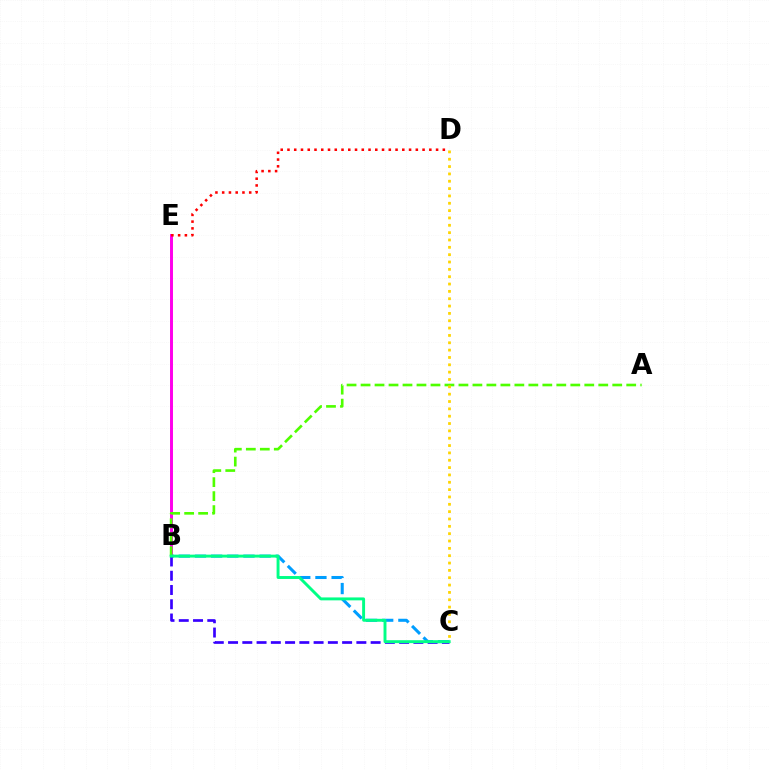{('B', 'E'): [{'color': '#ff00ed', 'line_style': 'solid', 'thickness': 2.13}], ('B', 'C'): [{'color': '#009eff', 'line_style': 'dashed', 'thickness': 2.2}, {'color': '#3700ff', 'line_style': 'dashed', 'thickness': 1.94}, {'color': '#00ff86', 'line_style': 'solid', 'thickness': 2.11}], ('A', 'B'): [{'color': '#4fff00', 'line_style': 'dashed', 'thickness': 1.9}], ('D', 'E'): [{'color': '#ff0000', 'line_style': 'dotted', 'thickness': 1.84}], ('C', 'D'): [{'color': '#ffd500', 'line_style': 'dotted', 'thickness': 1.99}]}